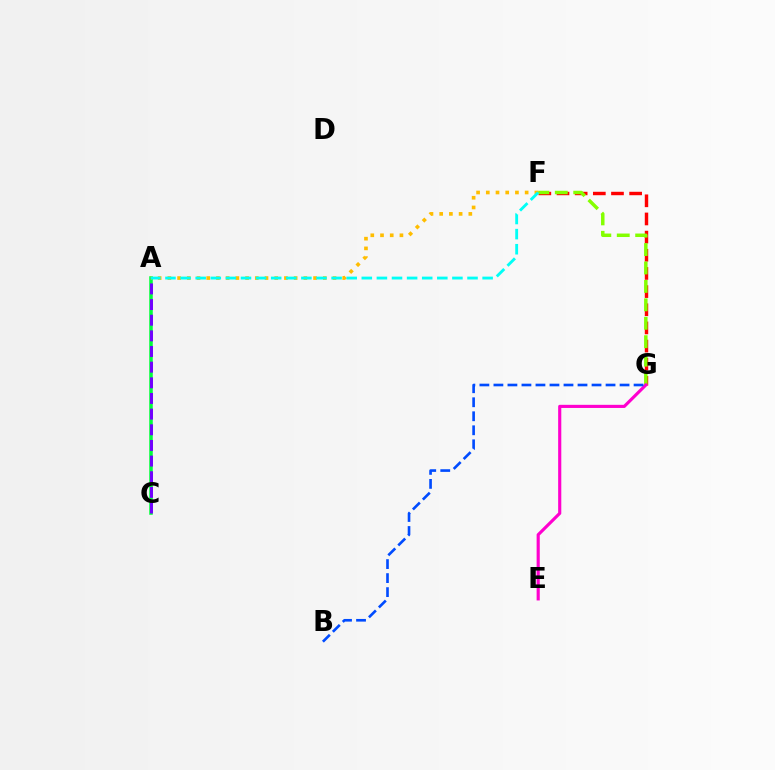{('A', 'C'): [{'color': '#00ff39', 'line_style': 'solid', 'thickness': 2.54}, {'color': '#7200ff', 'line_style': 'dashed', 'thickness': 2.13}], ('F', 'G'): [{'color': '#ff0000', 'line_style': 'dashed', 'thickness': 2.47}, {'color': '#84ff00', 'line_style': 'dashed', 'thickness': 2.5}], ('A', 'F'): [{'color': '#ffbd00', 'line_style': 'dotted', 'thickness': 2.64}, {'color': '#00fff6', 'line_style': 'dashed', 'thickness': 2.05}], ('E', 'G'): [{'color': '#ff00cf', 'line_style': 'solid', 'thickness': 2.26}], ('B', 'G'): [{'color': '#004bff', 'line_style': 'dashed', 'thickness': 1.9}]}